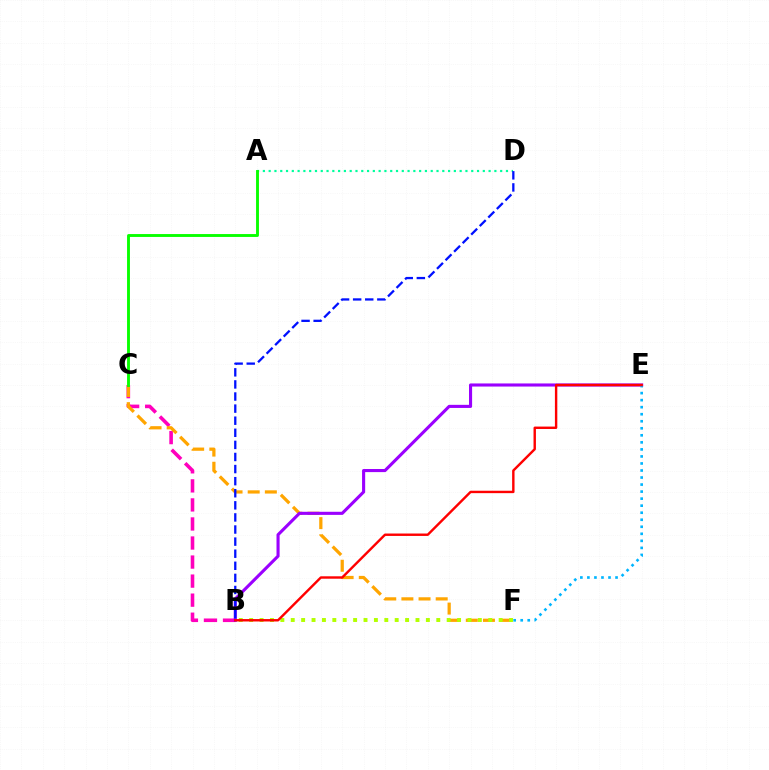{('B', 'C'): [{'color': '#ff00bd', 'line_style': 'dashed', 'thickness': 2.59}], ('C', 'F'): [{'color': '#ffa500', 'line_style': 'dashed', 'thickness': 2.33}], ('A', 'D'): [{'color': '#00ff9d', 'line_style': 'dotted', 'thickness': 1.57}], ('B', 'F'): [{'color': '#b3ff00', 'line_style': 'dotted', 'thickness': 2.82}], ('B', 'E'): [{'color': '#9b00ff', 'line_style': 'solid', 'thickness': 2.23}, {'color': '#ff0000', 'line_style': 'solid', 'thickness': 1.74}], ('E', 'F'): [{'color': '#00b5ff', 'line_style': 'dotted', 'thickness': 1.91}], ('B', 'D'): [{'color': '#0010ff', 'line_style': 'dashed', 'thickness': 1.64}], ('A', 'C'): [{'color': '#08ff00', 'line_style': 'solid', 'thickness': 2.08}]}